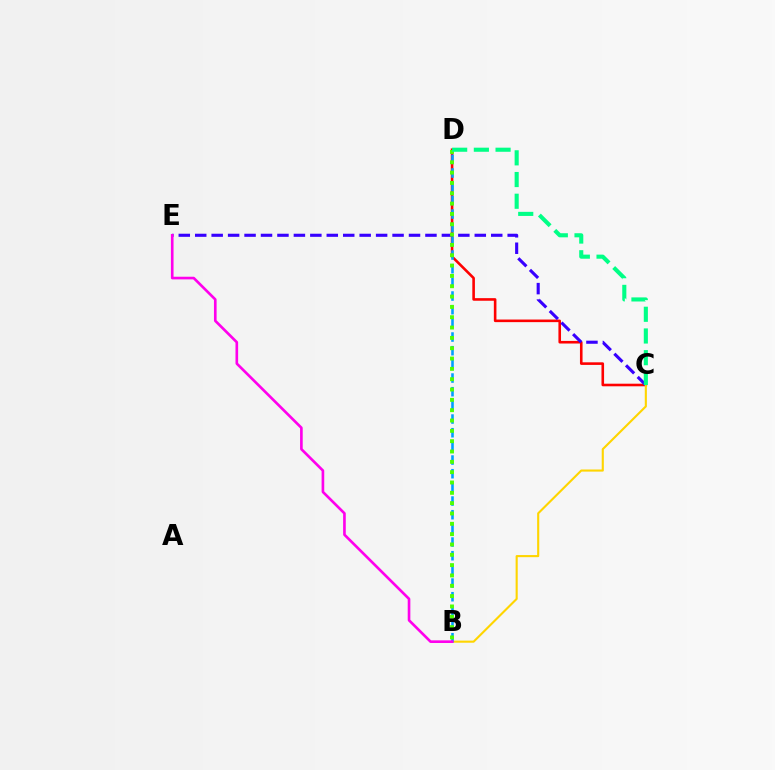{('C', 'D'): [{'color': '#ff0000', 'line_style': 'solid', 'thickness': 1.87}, {'color': '#00ff86', 'line_style': 'dashed', 'thickness': 2.95}], ('C', 'E'): [{'color': '#3700ff', 'line_style': 'dashed', 'thickness': 2.23}], ('B', 'C'): [{'color': '#ffd500', 'line_style': 'solid', 'thickness': 1.52}], ('B', 'D'): [{'color': '#009eff', 'line_style': 'dashed', 'thickness': 1.86}, {'color': '#4fff00', 'line_style': 'dotted', 'thickness': 2.81}], ('B', 'E'): [{'color': '#ff00ed', 'line_style': 'solid', 'thickness': 1.9}]}